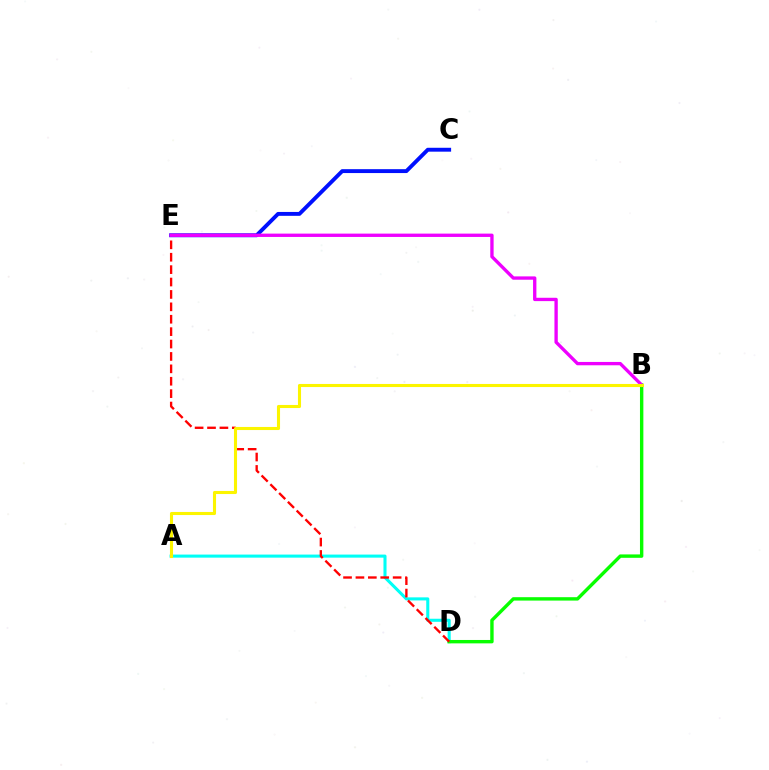{('A', 'D'): [{'color': '#00fff6', 'line_style': 'solid', 'thickness': 2.21}], ('B', 'D'): [{'color': '#08ff00', 'line_style': 'solid', 'thickness': 2.44}], ('D', 'E'): [{'color': '#ff0000', 'line_style': 'dashed', 'thickness': 1.68}], ('C', 'E'): [{'color': '#0010ff', 'line_style': 'solid', 'thickness': 2.8}], ('B', 'E'): [{'color': '#ee00ff', 'line_style': 'solid', 'thickness': 2.4}], ('A', 'B'): [{'color': '#fcf500', 'line_style': 'solid', 'thickness': 2.22}]}